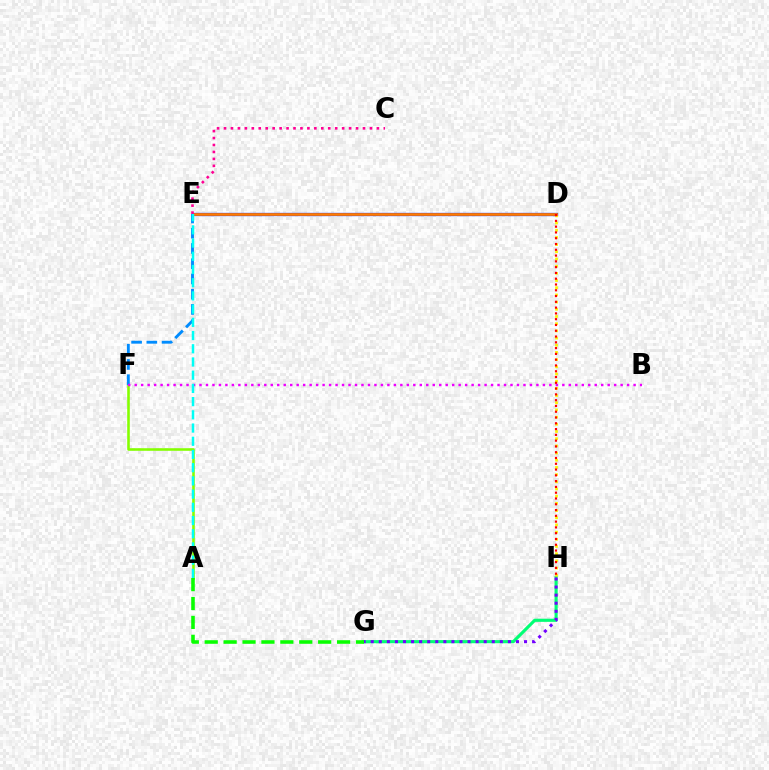{('D', 'E'): [{'color': '#0010ff', 'line_style': 'solid', 'thickness': 2.34}, {'color': '#ff7c00', 'line_style': 'solid', 'thickness': 1.96}], ('G', 'H'): [{'color': '#00ff74', 'line_style': 'solid', 'thickness': 2.26}, {'color': '#7200ff', 'line_style': 'dotted', 'thickness': 2.19}], ('A', 'F'): [{'color': '#84ff00', 'line_style': 'solid', 'thickness': 1.86}], ('D', 'H'): [{'color': '#fcf500', 'line_style': 'dotted', 'thickness': 1.95}, {'color': '#ff0000', 'line_style': 'dotted', 'thickness': 1.57}], ('E', 'F'): [{'color': '#008cff', 'line_style': 'dashed', 'thickness': 2.07}], ('B', 'F'): [{'color': '#ee00ff', 'line_style': 'dotted', 'thickness': 1.76}], ('A', 'E'): [{'color': '#00fff6', 'line_style': 'dashed', 'thickness': 1.79}], ('C', 'E'): [{'color': '#ff0094', 'line_style': 'dotted', 'thickness': 1.89}], ('A', 'G'): [{'color': '#08ff00', 'line_style': 'dashed', 'thickness': 2.57}]}